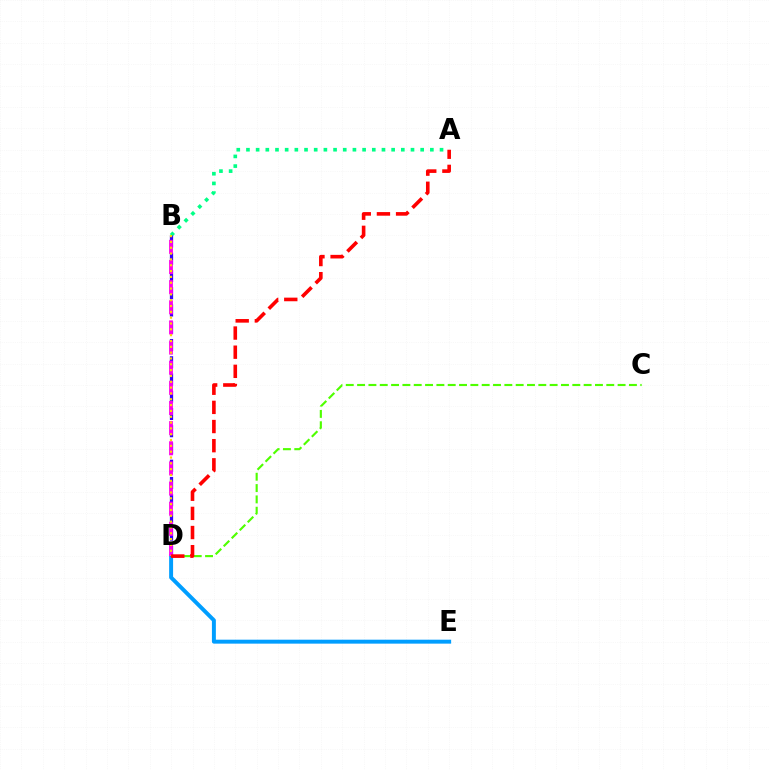{('D', 'E'): [{'color': '#009eff', 'line_style': 'solid', 'thickness': 2.84}], ('A', 'B'): [{'color': '#00ff86', 'line_style': 'dotted', 'thickness': 2.63}], ('B', 'D'): [{'color': '#3700ff', 'line_style': 'dashed', 'thickness': 2.34}, {'color': '#ff00ed', 'line_style': 'dashed', 'thickness': 2.74}, {'color': '#ffd500', 'line_style': 'dotted', 'thickness': 1.58}], ('C', 'D'): [{'color': '#4fff00', 'line_style': 'dashed', 'thickness': 1.54}], ('A', 'D'): [{'color': '#ff0000', 'line_style': 'dashed', 'thickness': 2.6}]}